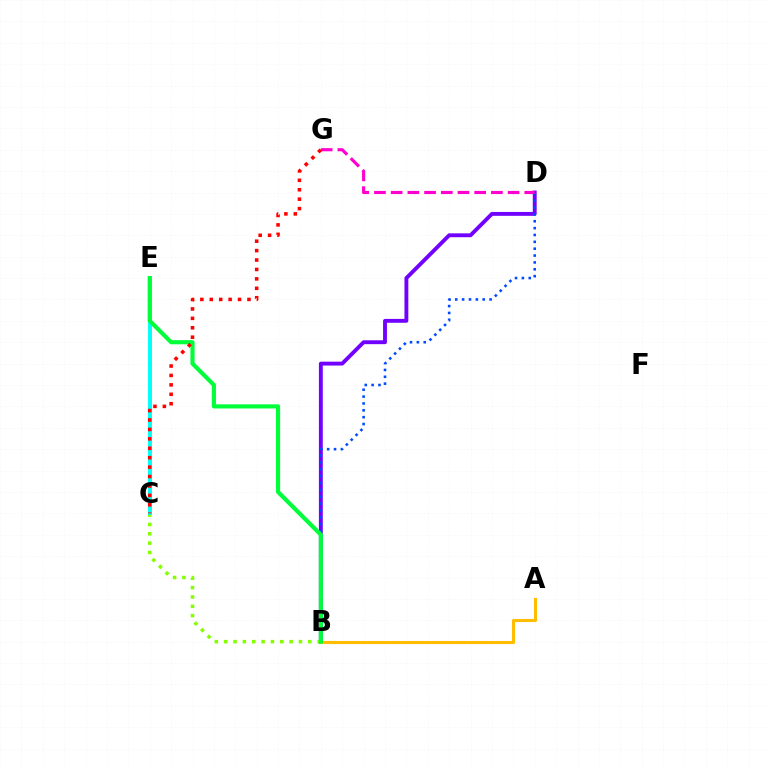{('B', 'D'): [{'color': '#7200ff', 'line_style': 'solid', 'thickness': 2.79}, {'color': '#004bff', 'line_style': 'dotted', 'thickness': 1.86}], ('B', 'C'): [{'color': '#84ff00', 'line_style': 'dotted', 'thickness': 2.54}], ('C', 'E'): [{'color': '#00fff6', 'line_style': 'solid', 'thickness': 2.84}], ('A', 'B'): [{'color': '#ffbd00', 'line_style': 'solid', 'thickness': 2.22}], ('D', 'G'): [{'color': '#ff00cf', 'line_style': 'dashed', 'thickness': 2.27}], ('B', 'E'): [{'color': '#00ff39', 'line_style': 'solid', 'thickness': 2.98}], ('C', 'G'): [{'color': '#ff0000', 'line_style': 'dotted', 'thickness': 2.56}]}